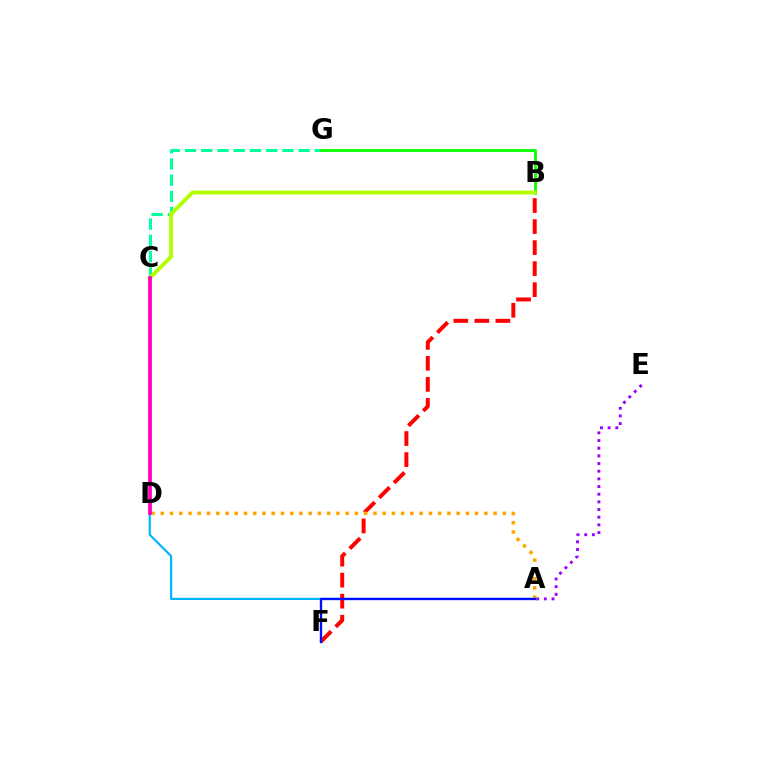{('A', 'D'): [{'color': '#00b5ff', 'line_style': 'solid', 'thickness': 1.56}, {'color': '#ffa500', 'line_style': 'dotted', 'thickness': 2.51}], ('C', 'G'): [{'color': '#00ff9d', 'line_style': 'dashed', 'thickness': 2.21}], ('A', 'E'): [{'color': '#9b00ff', 'line_style': 'dotted', 'thickness': 2.08}], ('B', 'G'): [{'color': '#08ff00', 'line_style': 'solid', 'thickness': 2.03}], ('B', 'F'): [{'color': '#ff0000', 'line_style': 'dashed', 'thickness': 2.86}], ('B', 'C'): [{'color': '#b3ff00', 'line_style': 'solid', 'thickness': 2.8}], ('C', 'D'): [{'color': '#ff00bd', 'line_style': 'solid', 'thickness': 2.71}], ('A', 'F'): [{'color': '#0010ff', 'line_style': 'solid', 'thickness': 1.69}]}